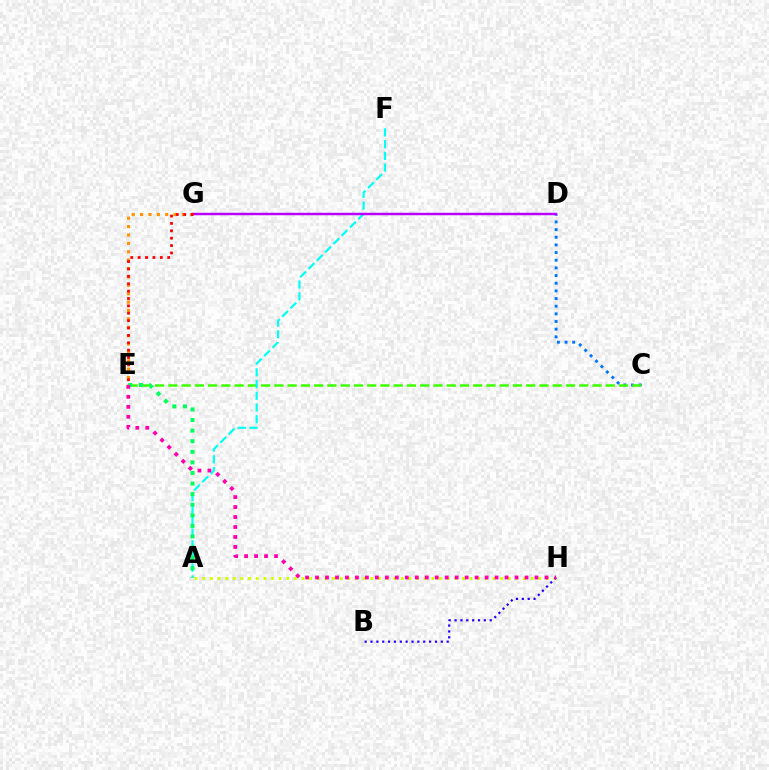{('E', 'G'): [{'color': '#ff9400', 'line_style': 'dotted', 'thickness': 2.28}, {'color': '#ff0000', 'line_style': 'dotted', 'thickness': 2.01}], ('A', 'H'): [{'color': '#d1ff00', 'line_style': 'dotted', 'thickness': 2.08}], ('C', 'D'): [{'color': '#0074ff', 'line_style': 'dotted', 'thickness': 2.08}], ('C', 'E'): [{'color': '#3dff00', 'line_style': 'dashed', 'thickness': 1.8}], ('A', 'F'): [{'color': '#00fff6', 'line_style': 'dashed', 'thickness': 1.59}], ('D', 'G'): [{'color': '#b900ff', 'line_style': 'solid', 'thickness': 1.78}], ('A', 'E'): [{'color': '#00ff5c', 'line_style': 'dotted', 'thickness': 2.88}], ('B', 'H'): [{'color': '#2500ff', 'line_style': 'dotted', 'thickness': 1.59}], ('E', 'H'): [{'color': '#ff00ac', 'line_style': 'dotted', 'thickness': 2.71}]}